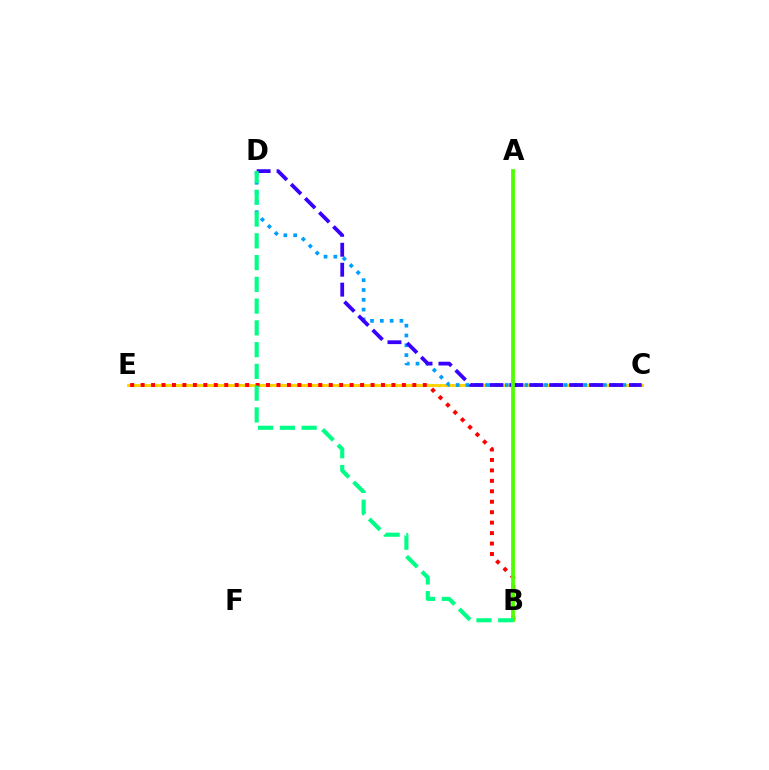{('C', 'E'): [{'color': '#ff00ed', 'line_style': 'dotted', 'thickness': 1.83}, {'color': '#ffd500', 'line_style': 'solid', 'thickness': 2.06}], ('C', 'D'): [{'color': '#009eff', 'line_style': 'dotted', 'thickness': 2.67}, {'color': '#3700ff', 'line_style': 'dashed', 'thickness': 2.71}], ('B', 'E'): [{'color': '#ff0000', 'line_style': 'dotted', 'thickness': 2.84}], ('A', 'B'): [{'color': '#4fff00', 'line_style': 'solid', 'thickness': 2.73}], ('B', 'D'): [{'color': '#00ff86', 'line_style': 'dashed', 'thickness': 2.96}]}